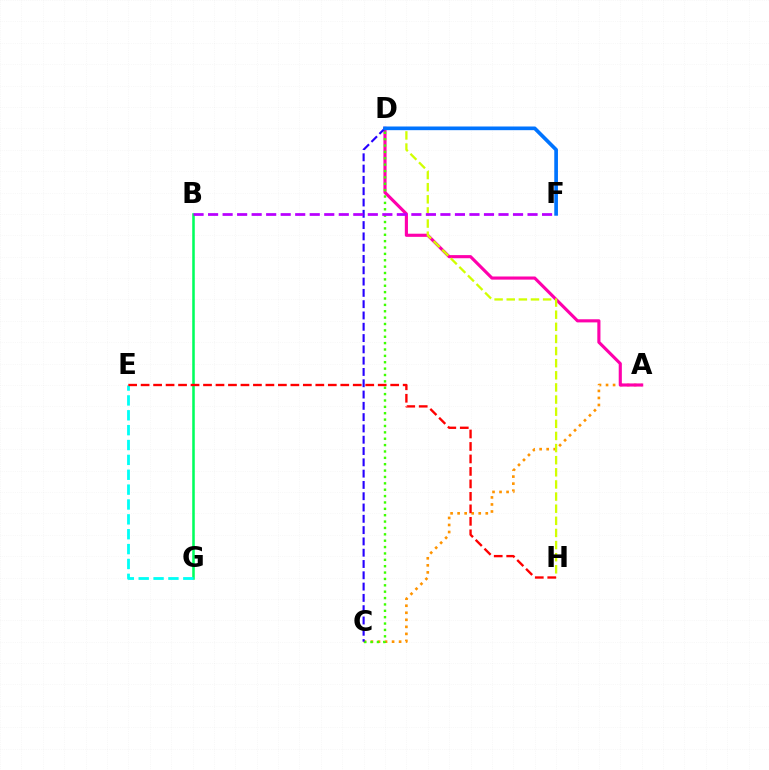{('A', 'C'): [{'color': '#ff9400', 'line_style': 'dotted', 'thickness': 1.91}], ('A', 'D'): [{'color': '#ff00ac', 'line_style': 'solid', 'thickness': 2.25}], ('C', 'D'): [{'color': '#3dff00', 'line_style': 'dotted', 'thickness': 1.73}, {'color': '#2500ff', 'line_style': 'dashed', 'thickness': 1.53}], ('D', 'H'): [{'color': '#d1ff00', 'line_style': 'dashed', 'thickness': 1.65}], ('B', 'G'): [{'color': '#00ff5c', 'line_style': 'solid', 'thickness': 1.84}], ('B', 'F'): [{'color': '#b900ff', 'line_style': 'dashed', 'thickness': 1.97}], ('E', 'G'): [{'color': '#00fff6', 'line_style': 'dashed', 'thickness': 2.02}], ('D', 'F'): [{'color': '#0074ff', 'line_style': 'solid', 'thickness': 2.64}], ('E', 'H'): [{'color': '#ff0000', 'line_style': 'dashed', 'thickness': 1.7}]}